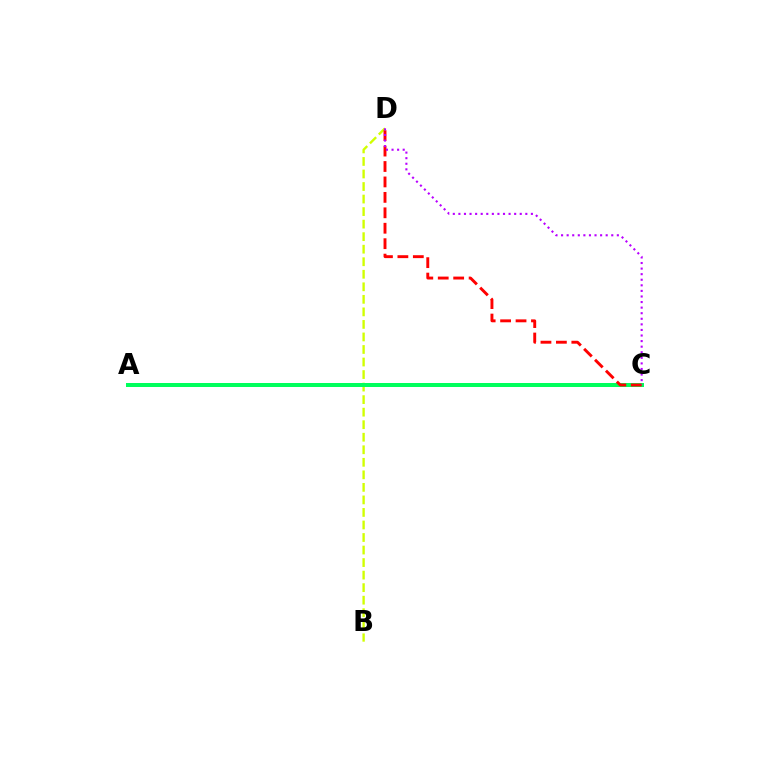{('B', 'D'): [{'color': '#d1ff00', 'line_style': 'dashed', 'thickness': 1.7}], ('A', 'C'): [{'color': '#0074ff', 'line_style': 'solid', 'thickness': 2.69}, {'color': '#00ff5c', 'line_style': 'solid', 'thickness': 2.88}], ('C', 'D'): [{'color': '#ff0000', 'line_style': 'dashed', 'thickness': 2.1}, {'color': '#b900ff', 'line_style': 'dotted', 'thickness': 1.52}]}